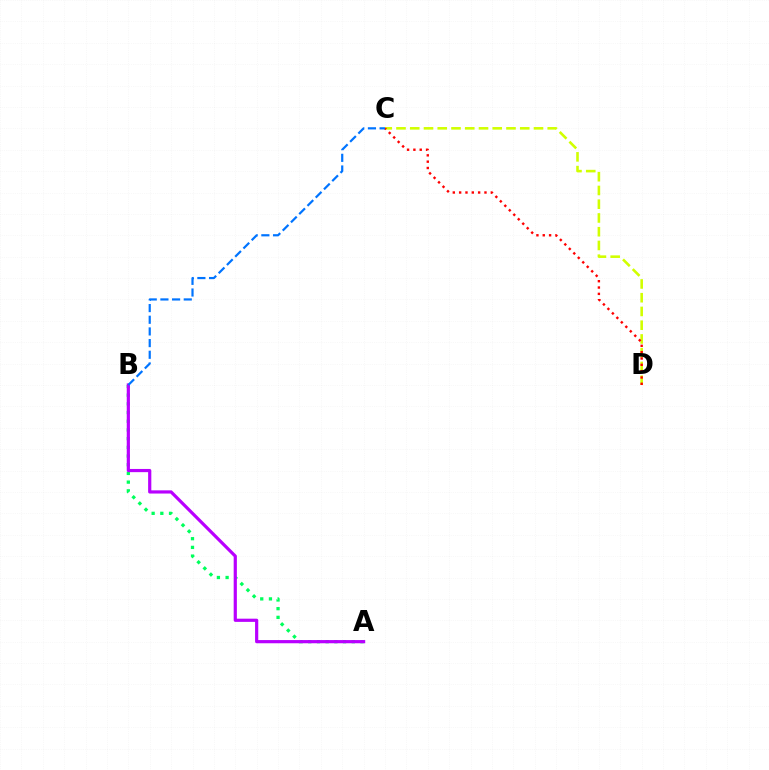{('A', 'B'): [{'color': '#00ff5c', 'line_style': 'dotted', 'thickness': 2.36}, {'color': '#b900ff', 'line_style': 'solid', 'thickness': 2.3}], ('C', 'D'): [{'color': '#d1ff00', 'line_style': 'dashed', 'thickness': 1.87}, {'color': '#ff0000', 'line_style': 'dotted', 'thickness': 1.72}], ('B', 'C'): [{'color': '#0074ff', 'line_style': 'dashed', 'thickness': 1.59}]}